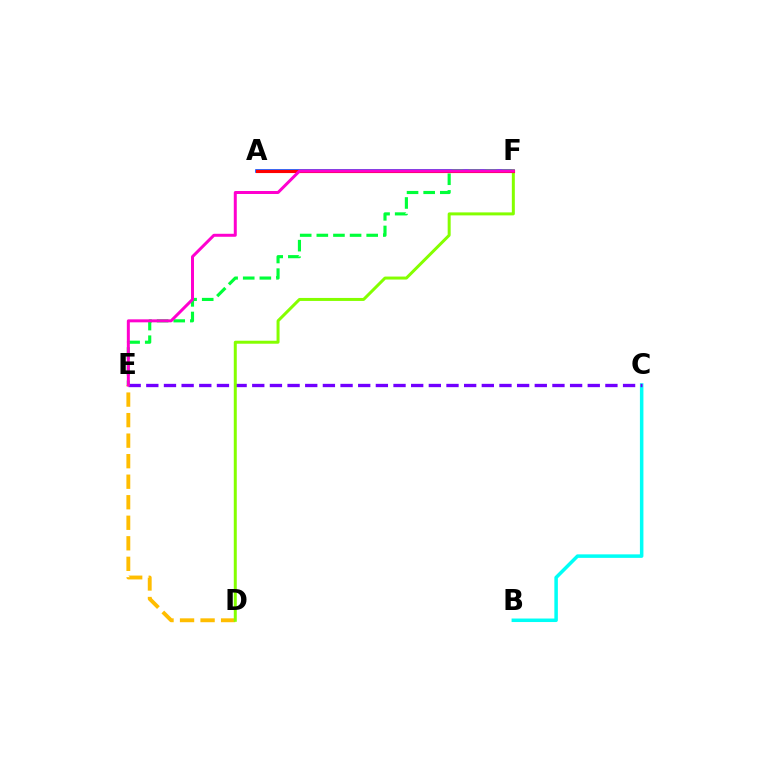{('D', 'E'): [{'color': '#ffbd00', 'line_style': 'dashed', 'thickness': 2.79}], ('A', 'F'): [{'color': '#004bff', 'line_style': 'solid', 'thickness': 2.6}, {'color': '#ff0000', 'line_style': 'solid', 'thickness': 2.25}], ('B', 'C'): [{'color': '#00fff6', 'line_style': 'solid', 'thickness': 2.53}], ('E', 'F'): [{'color': '#00ff39', 'line_style': 'dashed', 'thickness': 2.26}, {'color': '#ff00cf', 'line_style': 'solid', 'thickness': 2.15}], ('C', 'E'): [{'color': '#7200ff', 'line_style': 'dashed', 'thickness': 2.4}], ('D', 'F'): [{'color': '#84ff00', 'line_style': 'solid', 'thickness': 2.16}]}